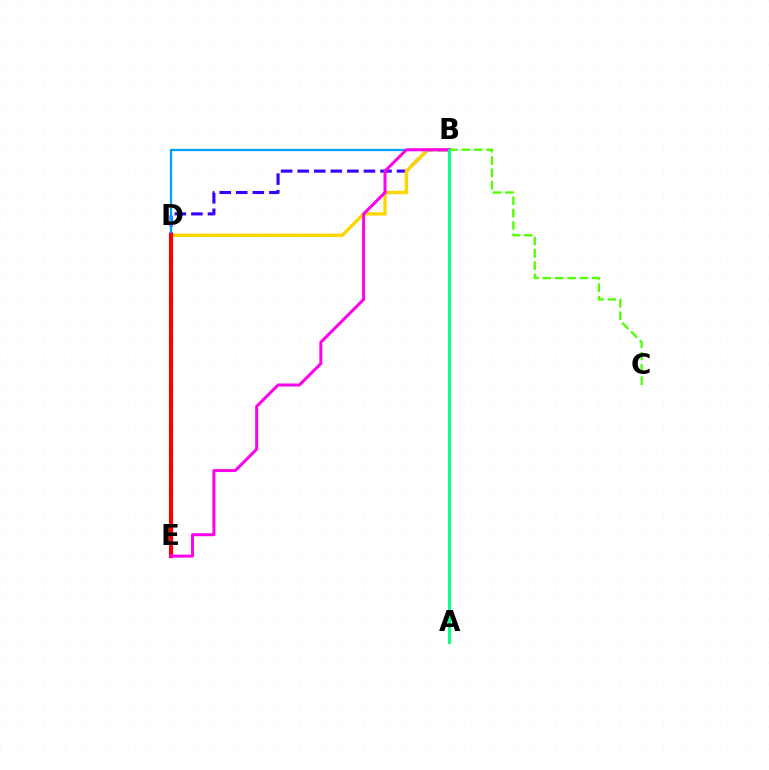{('B', 'E'): [{'color': '#3700ff', 'line_style': 'dashed', 'thickness': 2.25}, {'color': '#ff00ed', 'line_style': 'solid', 'thickness': 2.15}], ('B', 'D'): [{'color': '#ffd500', 'line_style': 'solid', 'thickness': 2.43}, {'color': '#009eff', 'line_style': 'solid', 'thickness': 1.62}], ('B', 'C'): [{'color': '#4fff00', 'line_style': 'dashed', 'thickness': 1.67}], ('D', 'E'): [{'color': '#ff0000', 'line_style': 'solid', 'thickness': 2.95}], ('A', 'B'): [{'color': '#00ff86', 'line_style': 'solid', 'thickness': 2.03}]}